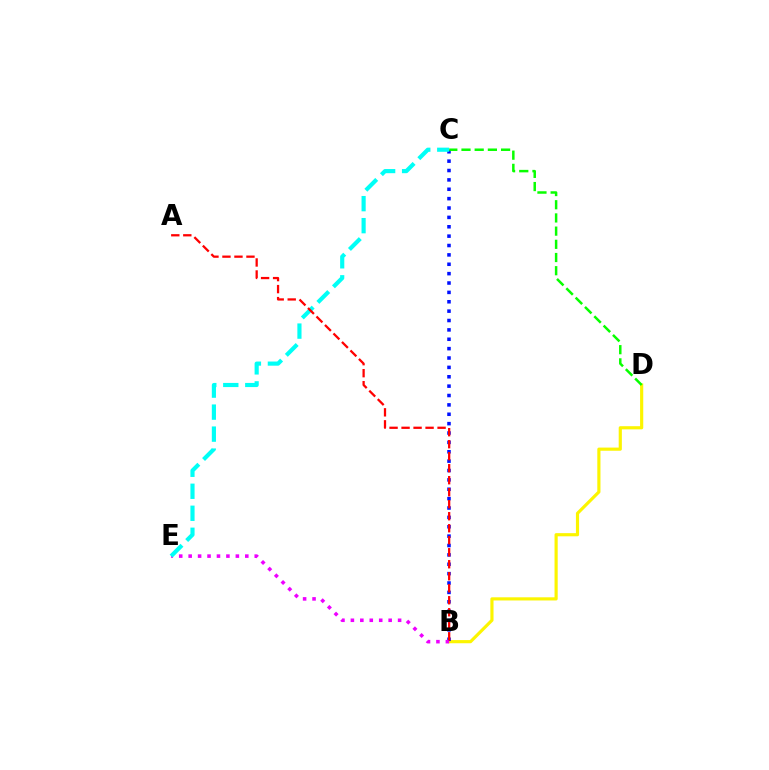{('B', 'D'): [{'color': '#fcf500', 'line_style': 'solid', 'thickness': 2.27}], ('B', 'C'): [{'color': '#0010ff', 'line_style': 'dotted', 'thickness': 2.55}], ('B', 'E'): [{'color': '#ee00ff', 'line_style': 'dotted', 'thickness': 2.57}], ('C', 'E'): [{'color': '#00fff6', 'line_style': 'dashed', 'thickness': 2.99}], ('C', 'D'): [{'color': '#08ff00', 'line_style': 'dashed', 'thickness': 1.79}], ('A', 'B'): [{'color': '#ff0000', 'line_style': 'dashed', 'thickness': 1.63}]}